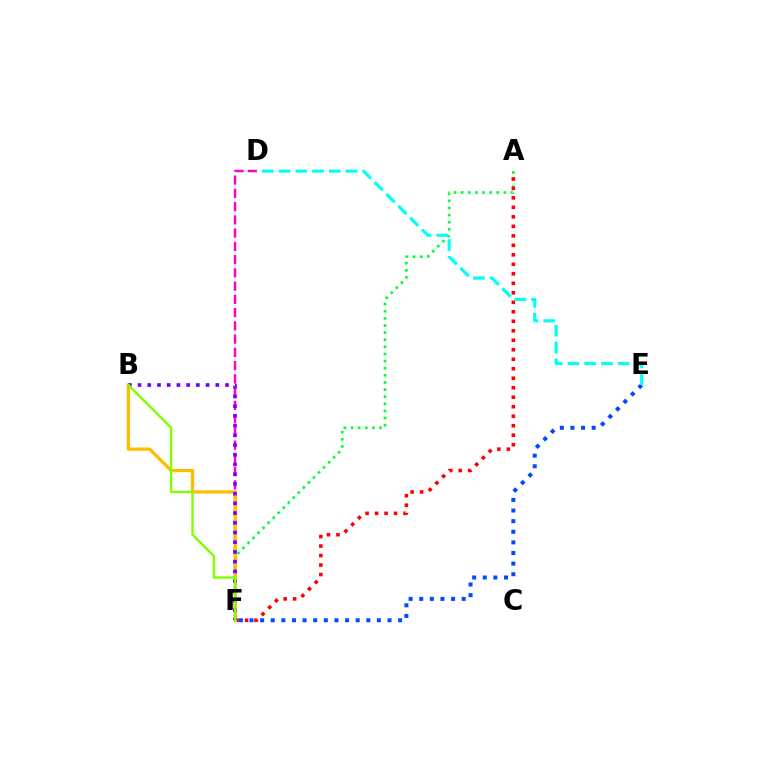{('A', 'F'): [{'color': '#00ff39', 'line_style': 'dotted', 'thickness': 1.93}, {'color': '#ff0000', 'line_style': 'dotted', 'thickness': 2.58}], ('E', 'F'): [{'color': '#004bff', 'line_style': 'dotted', 'thickness': 2.88}], ('D', 'F'): [{'color': '#ff00cf', 'line_style': 'dashed', 'thickness': 1.8}], ('B', 'F'): [{'color': '#ffbd00', 'line_style': 'solid', 'thickness': 2.37}, {'color': '#7200ff', 'line_style': 'dotted', 'thickness': 2.64}, {'color': '#84ff00', 'line_style': 'solid', 'thickness': 1.75}], ('D', 'E'): [{'color': '#00fff6', 'line_style': 'dashed', 'thickness': 2.28}]}